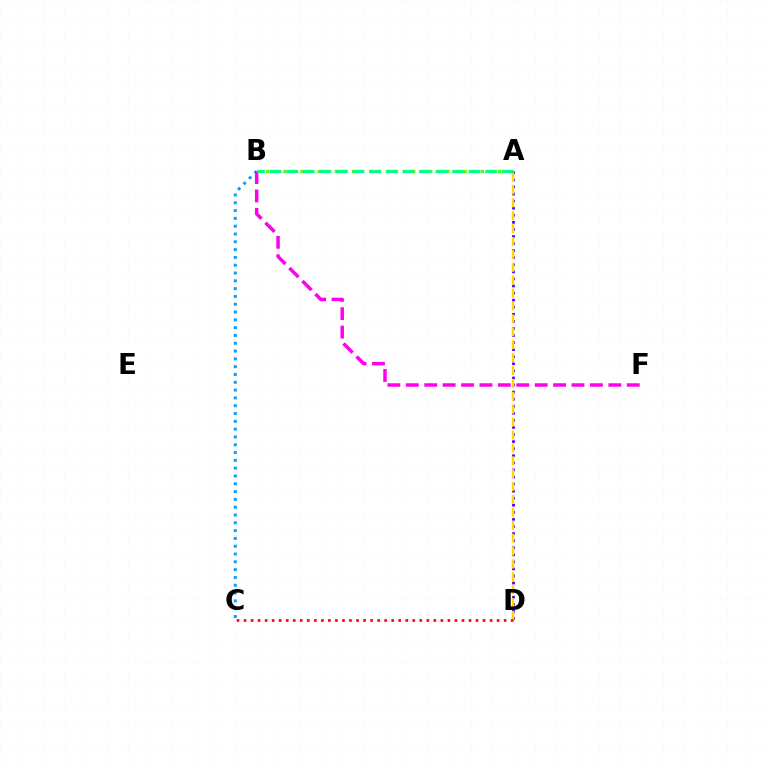{('A', 'D'): [{'color': '#3700ff', 'line_style': 'dotted', 'thickness': 1.92}, {'color': '#ffd500', 'line_style': 'dashed', 'thickness': 1.75}], ('B', 'C'): [{'color': '#009eff', 'line_style': 'dotted', 'thickness': 2.12}], ('B', 'F'): [{'color': '#ff00ed', 'line_style': 'dashed', 'thickness': 2.5}], ('A', 'B'): [{'color': '#4fff00', 'line_style': 'dotted', 'thickness': 2.33}, {'color': '#00ff86', 'line_style': 'dashed', 'thickness': 2.25}], ('C', 'D'): [{'color': '#ff0000', 'line_style': 'dotted', 'thickness': 1.91}]}